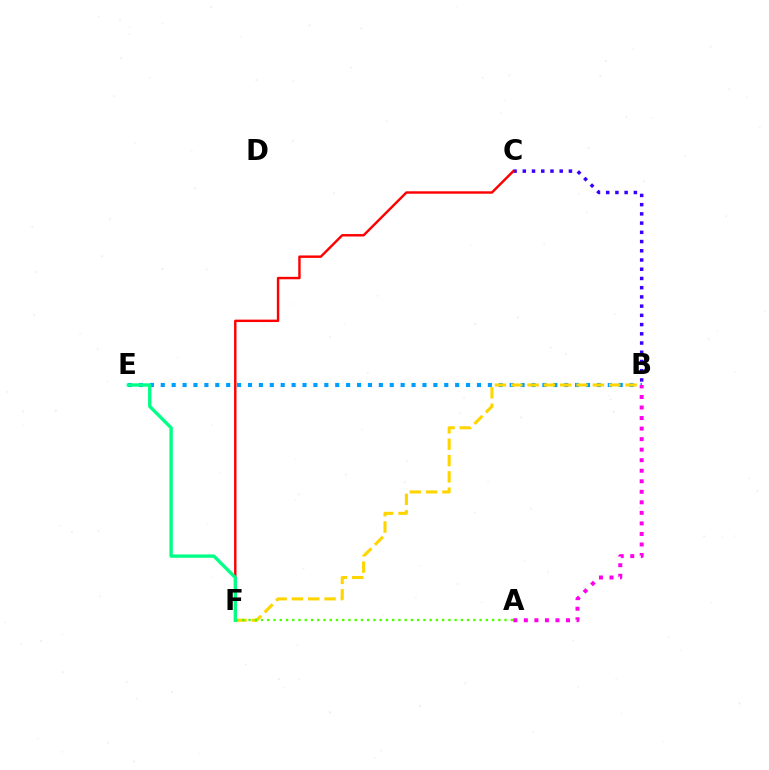{('B', 'E'): [{'color': '#009eff', 'line_style': 'dotted', 'thickness': 2.96}], ('B', 'F'): [{'color': '#ffd500', 'line_style': 'dashed', 'thickness': 2.22}], ('A', 'F'): [{'color': '#4fff00', 'line_style': 'dotted', 'thickness': 1.7}], ('B', 'C'): [{'color': '#3700ff', 'line_style': 'dotted', 'thickness': 2.51}], ('C', 'F'): [{'color': '#ff0000', 'line_style': 'solid', 'thickness': 1.74}], ('E', 'F'): [{'color': '#00ff86', 'line_style': 'solid', 'thickness': 2.41}], ('A', 'B'): [{'color': '#ff00ed', 'line_style': 'dotted', 'thickness': 2.86}]}